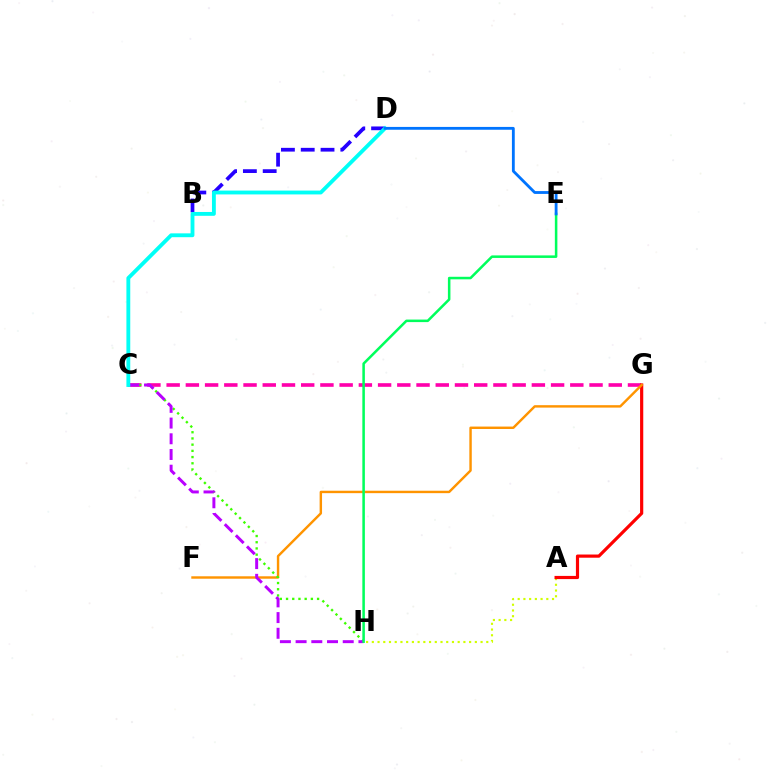{('A', 'H'): [{'color': '#d1ff00', 'line_style': 'dotted', 'thickness': 1.55}], ('C', 'G'): [{'color': '#ff00ac', 'line_style': 'dashed', 'thickness': 2.61}], ('B', 'D'): [{'color': '#2500ff', 'line_style': 'dashed', 'thickness': 2.69}], ('A', 'G'): [{'color': '#ff0000', 'line_style': 'solid', 'thickness': 2.29}], ('F', 'G'): [{'color': '#ff9400', 'line_style': 'solid', 'thickness': 1.75}], ('C', 'H'): [{'color': '#3dff00', 'line_style': 'dotted', 'thickness': 1.69}, {'color': '#b900ff', 'line_style': 'dashed', 'thickness': 2.13}], ('E', 'H'): [{'color': '#00ff5c', 'line_style': 'solid', 'thickness': 1.83}], ('C', 'D'): [{'color': '#00fff6', 'line_style': 'solid', 'thickness': 2.77}], ('D', 'E'): [{'color': '#0074ff', 'line_style': 'solid', 'thickness': 2.03}]}